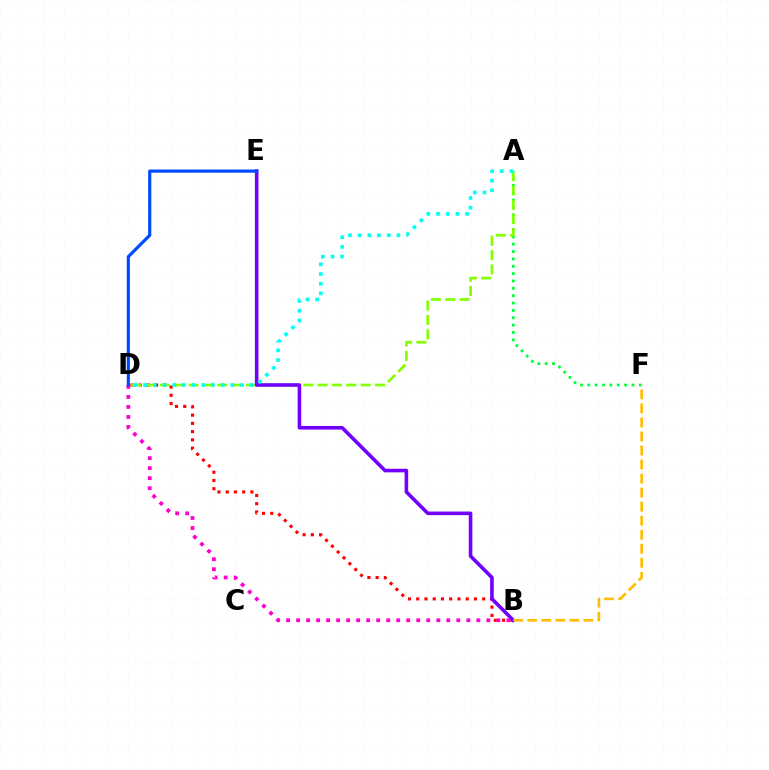{('A', 'F'): [{'color': '#00ff39', 'line_style': 'dotted', 'thickness': 2.0}], ('B', 'D'): [{'color': '#ff0000', 'line_style': 'dotted', 'thickness': 2.24}, {'color': '#ff00cf', 'line_style': 'dotted', 'thickness': 2.72}], ('A', 'D'): [{'color': '#84ff00', 'line_style': 'dashed', 'thickness': 1.95}, {'color': '#00fff6', 'line_style': 'dotted', 'thickness': 2.63}], ('B', 'E'): [{'color': '#7200ff', 'line_style': 'solid', 'thickness': 2.58}], ('B', 'F'): [{'color': '#ffbd00', 'line_style': 'dashed', 'thickness': 1.91}], ('D', 'E'): [{'color': '#004bff', 'line_style': 'solid', 'thickness': 2.29}]}